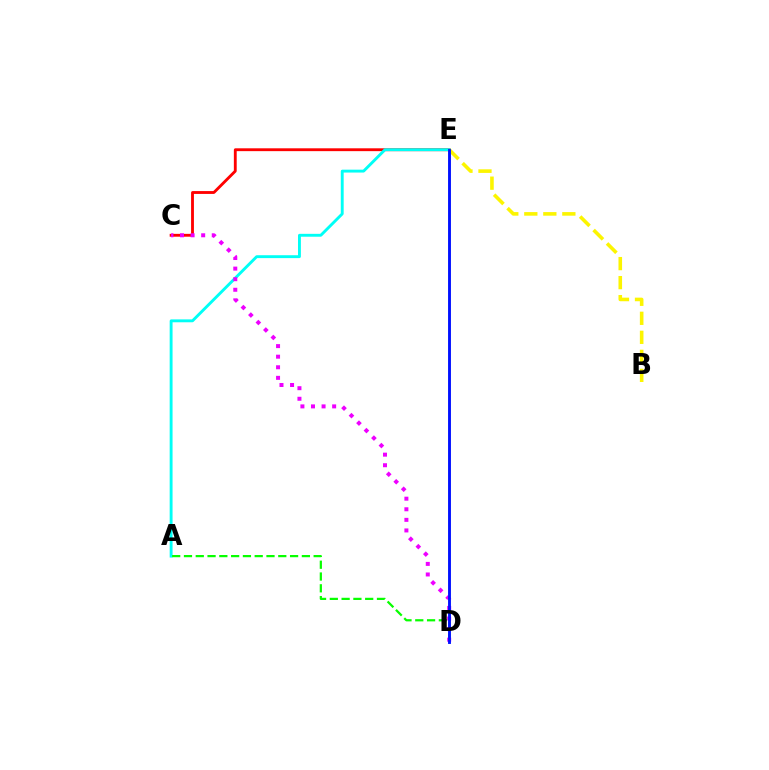{('C', 'E'): [{'color': '#ff0000', 'line_style': 'solid', 'thickness': 2.05}], ('A', 'E'): [{'color': '#00fff6', 'line_style': 'solid', 'thickness': 2.08}], ('A', 'D'): [{'color': '#08ff00', 'line_style': 'dashed', 'thickness': 1.6}], ('C', 'D'): [{'color': '#ee00ff', 'line_style': 'dotted', 'thickness': 2.87}], ('B', 'E'): [{'color': '#fcf500', 'line_style': 'dashed', 'thickness': 2.58}], ('D', 'E'): [{'color': '#0010ff', 'line_style': 'solid', 'thickness': 2.07}]}